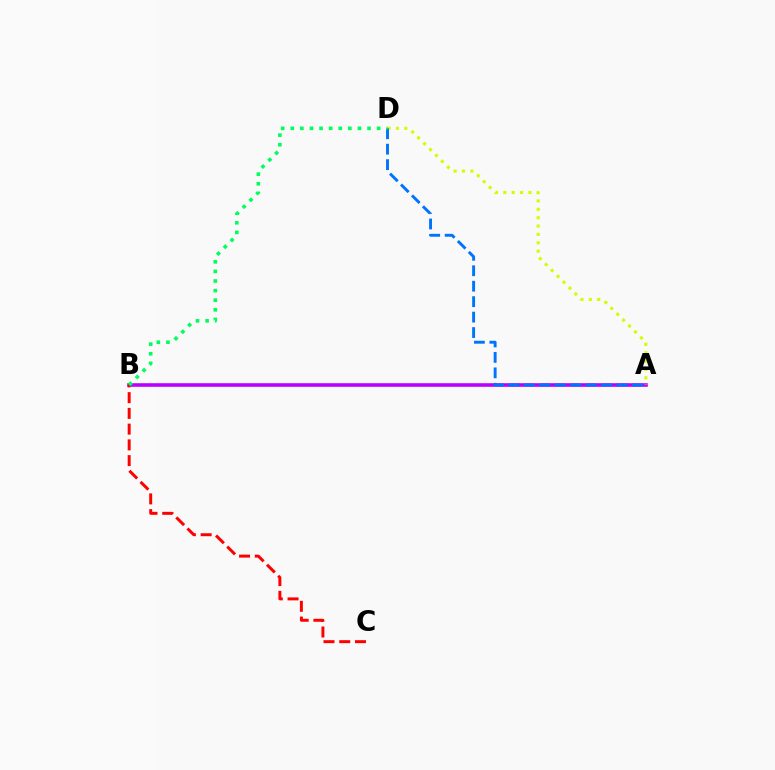{('A', 'B'): [{'color': '#b900ff', 'line_style': 'solid', 'thickness': 2.58}], ('A', 'D'): [{'color': '#d1ff00', 'line_style': 'dotted', 'thickness': 2.27}, {'color': '#0074ff', 'line_style': 'dashed', 'thickness': 2.1}], ('B', 'C'): [{'color': '#ff0000', 'line_style': 'dashed', 'thickness': 2.14}], ('B', 'D'): [{'color': '#00ff5c', 'line_style': 'dotted', 'thickness': 2.61}]}